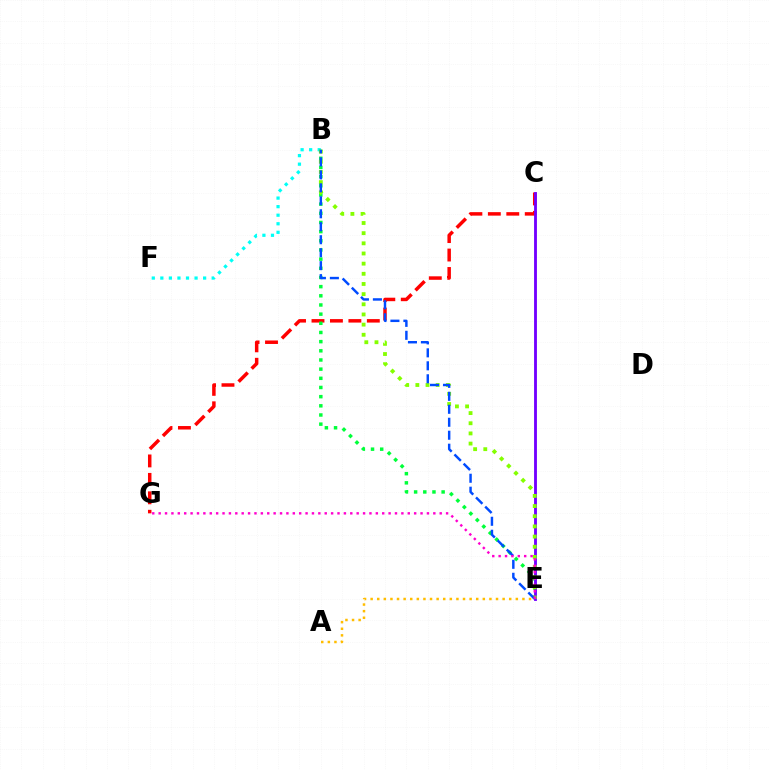{('B', 'F'): [{'color': '#00fff6', 'line_style': 'dotted', 'thickness': 2.32}], ('C', 'G'): [{'color': '#ff0000', 'line_style': 'dashed', 'thickness': 2.51}], ('B', 'E'): [{'color': '#00ff39', 'line_style': 'dotted', 'thickness': 2.49}, {'color': '#84ff00', 'line_style': 'dotted', 'thickness': 2.76}, {'color': '#004bff', 'line_style': 'dashed', 'thickness': 1.76}], ('C', 'E'): [{'color': '#7200ff', 'line_style': 'solid', 'thickness': 2.06}], ('E', 'G'): [{'color': '#ff00cf', 'line_style': 'dotted', 'thickness': 1.74}], ('A', 'E'): [{'color': '#ffbd00', 'line_style': 'dotted', 'thickness': 1.79}]}